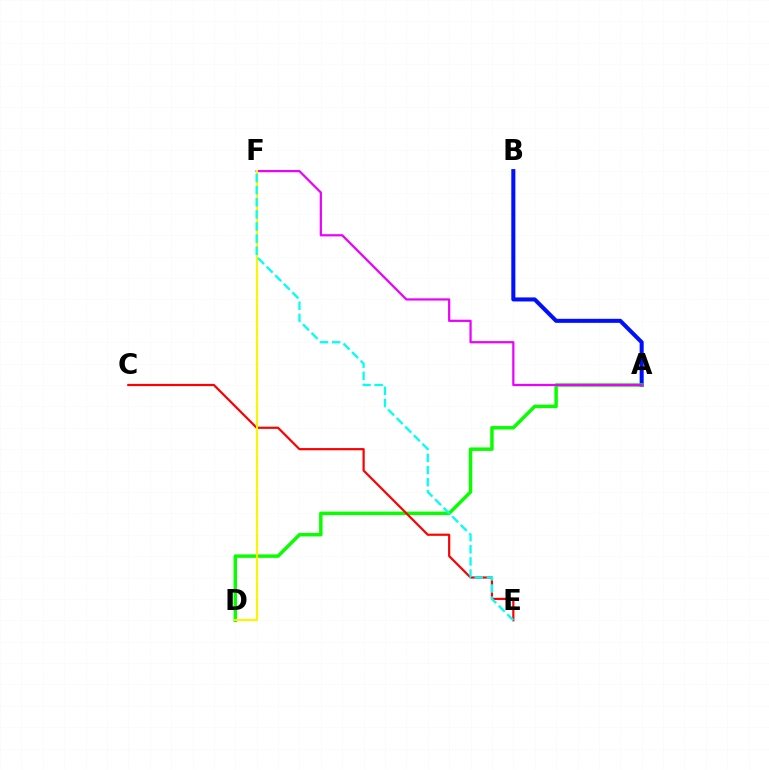{('A', 'B'): [{'color': '#0010ff', 'line_style': 'solid', 'thickness': 2.91}], ('A', 'D'): [{'color': '#08ff00', 'line_style': 'solid', 'thickness': 2.5}], ('A', 'F'): [{'color': '#ee00ff', 'line_style': 'solid', 'thickness': 1.61}], ('C', 'E'): [{'color': '#ff0000', 'line_style': 'solid', 'thickness': 1.58}], ('D', 'F'): [{'color': '#fcf500', 'line_style': 'solid', 'thickness': 1.56}], ('E', 'F'): [{'color': '#00fff6', 'line_style': 'dashed', 'thickness': 1.65}]}